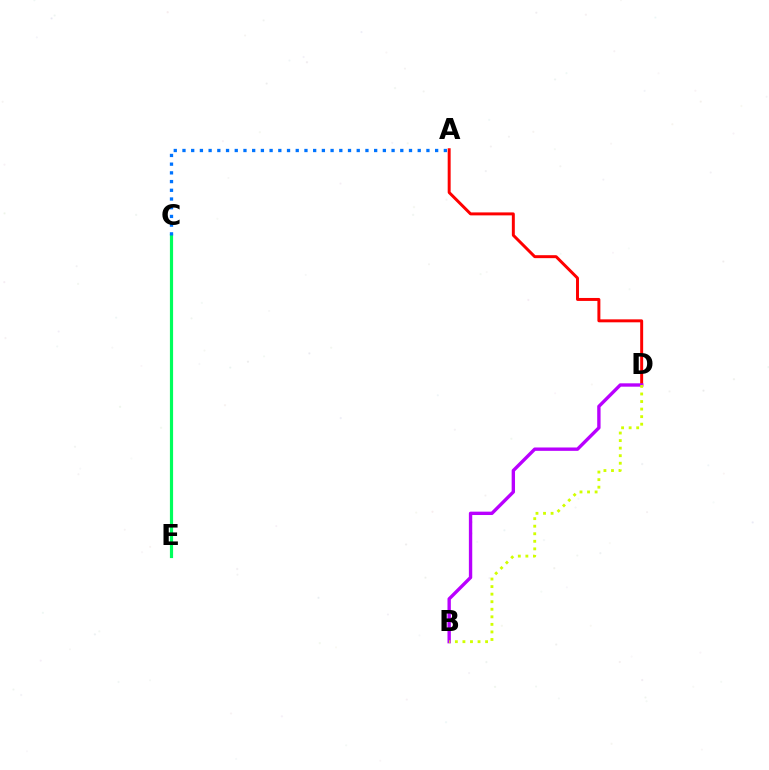{('C', 'E'): [{'color': '#00ff5c', 'line_style': 'solid', 'thickness': 2.29}], ('A', 'D'): [{'color': '#ff0000', 'line_style': 'solid', 'thickness': 2.13}], ('B', 'D'): [{'color': '#b900ff', 'line_style': 'solid', 'thickness': 2.42}, {'color': '#d1ff00', 'line_style': 'dotted', 'thickness': 2.05}], ('A', 'C'): [{'color': '#0074ff', 'line_style': 'dotted', 'thickness': 2.37}]}